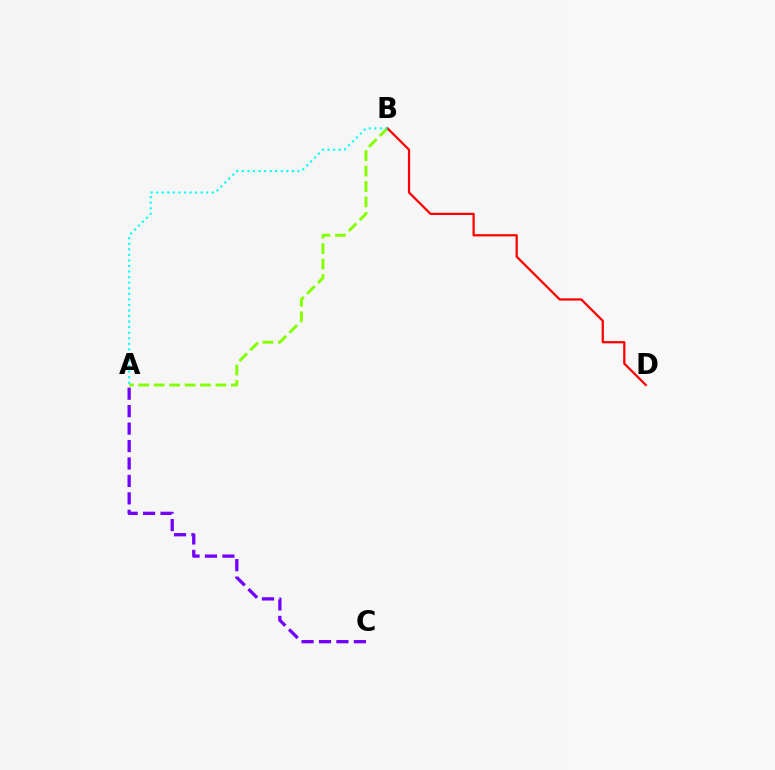{('A', 'B'): [{'color': '#84ff00', 'line_style': 'dashed', 'thickness': 2.1}, {'color': '#00fff6', 'line_style': 'dotted', 'thickness': 1.51}], ('A', 'C'): [{'color': '#7200ff', 'line_style': 'dashed', 'thickness': 2.37}], ('B', 'D'): [{'color': '#ff0000', 'line_style': 'solid', 'thickness': 1.61}]}